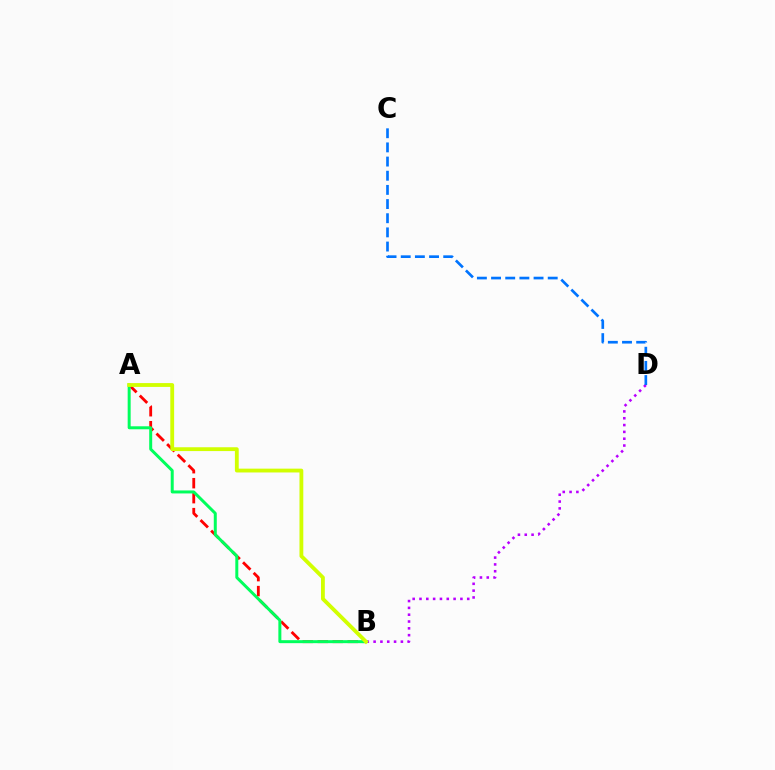{('A', 'B'): [{'color': '#ff0000', 'line_style': 'dashed', 'thickness': 2.03}, {'color': '#00ff5c', 'line_style': 'solid', 'thickness': 2.15}, {'color': '#d1ff00', 'line_style': 'solid', 'thickness': 2.75}], ('B', 'D'): [{'color': '#b900ff', 'line_style': 'dotted', 'thickness': 1.85}], ('C', 'D'): [{'color': '#0074ff', 'line_style': 'dashed', 'thickness': 1.92}]}